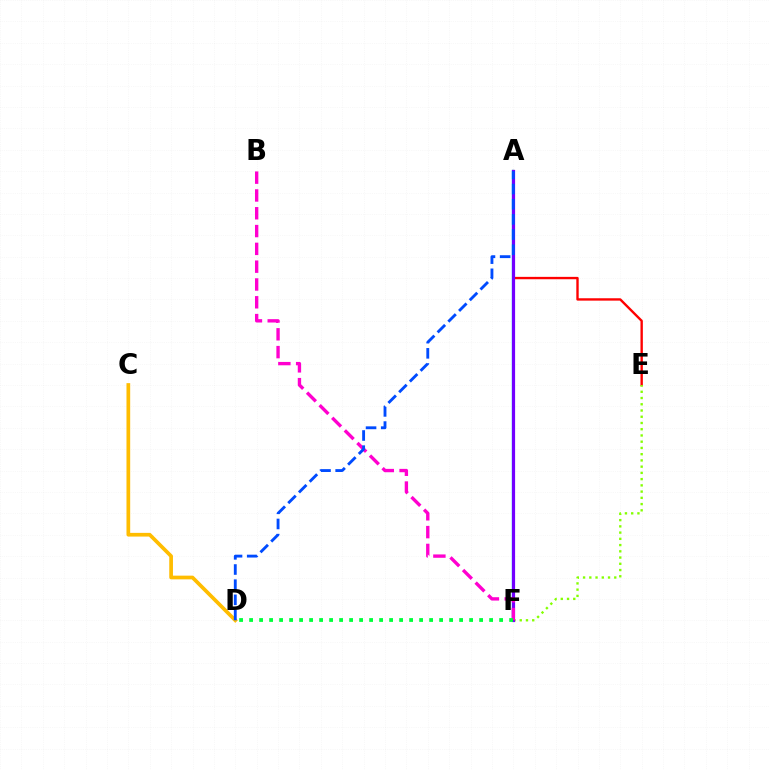{('A', 'F'): [{'color': '#00fff6', 'line_style': 'solid', 'thickness': 1.7}, {'color': '#7200ff', 'line_style': 'solid', 'thickness': 2.3}], ('C', 'D'): [{'color': '#ffbd00', 'line_style': 'solid', 'thickness': 2.67}], ('A', 'E'): [{'color': '#ff0000', 'line_style': 'solid', 'thickness': 1.71}], ('E', 'F'): [{'color': '#84ff00', 'line_style': 'dotted', 'thickness': 1.69}], ('B', 'F'): [{'color': '#ff00cf', 'line_style': 'dashed', 'thickness': 2.42}], ('D', 'F'): [{'color': '#00ff39', 'line_style': 'dotted', 'thickness': 2.72}], ('A', 'D'): [{'color': '#004bff', 'line_style': 'dashed', 'thickness': 2.06}]}